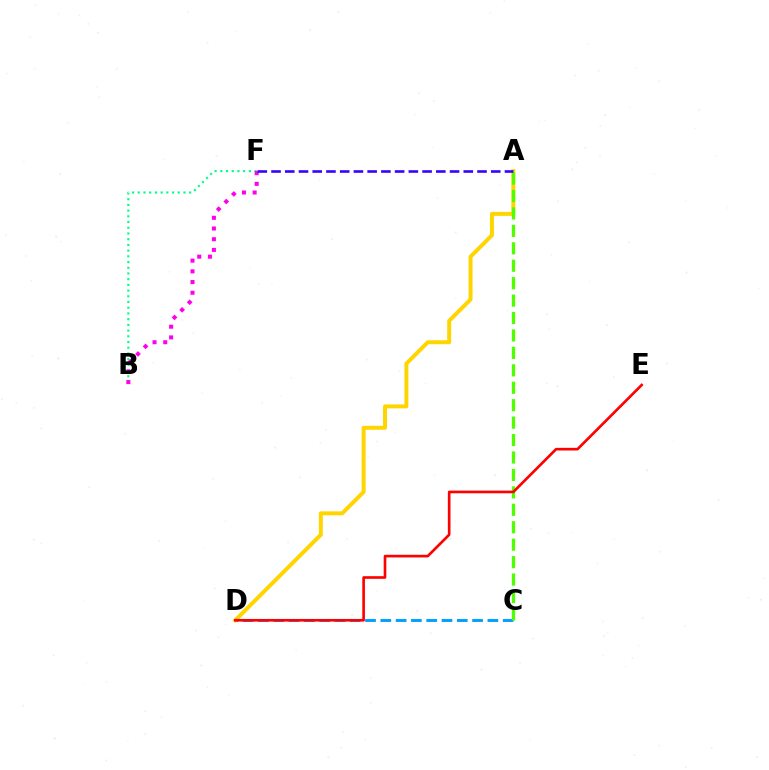{('B', 'F'): [{'color': '#00ff86', 'line_style': 'dotted', 'thickness': 1.55}, {'color': '#ff00ed', 'line_style': 'dotted', 'thickness': 2.91}], ('C', 'D'): [{'color': '#009eff', 'line_style': 'dashed', 'thickness': 2.08}], ('A', 'D'): [{'color': '#ffd500', 'line_style': 'solid', 'thickness': 2.85}], ('A', 'C'): [{'color': '#4fff00', 'line_style': 'dashed', 'thickness': 2.37}], ('D', 'E'): [{'color': '#ff0000', 'line_style': 'solid', 'thickness': 1.91}], ('A', 'F'): [{'color': '#3700ff', 'line_style': 'dashed', 'thickness': 1.87}]}